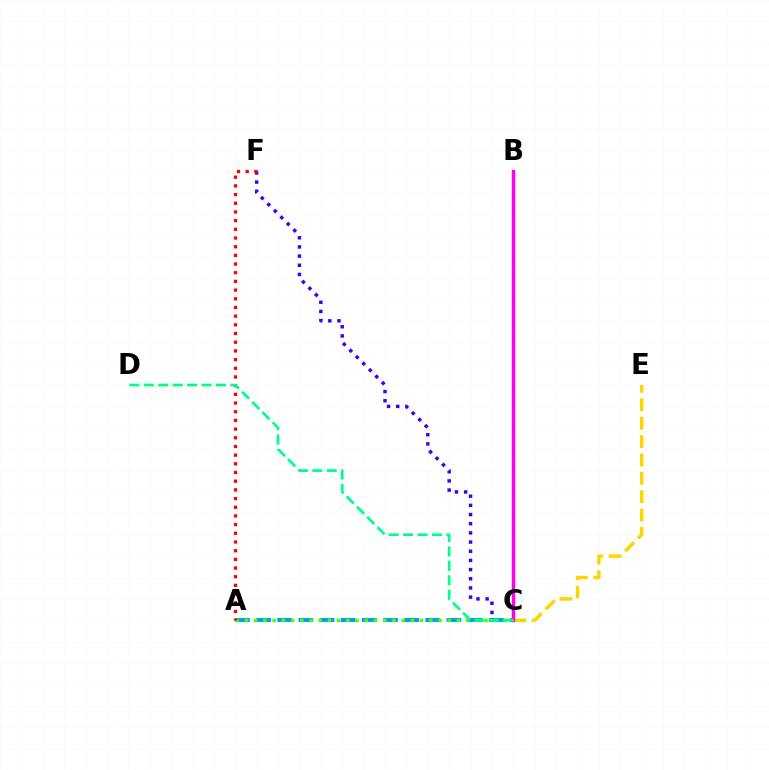{('C', 'E'): [{'color': '#ffd500', 'line_style': 'dashed', 'thickness': 2.5}], ('C', 'F'): [{'color': '#3700ff', 'line_style': 'dotted', 'thickness': 2.49}], ('A', 'C'): [{'color': '#009eff', 'line_style': 'dashed', 'thickness': 2.87}, {'color': '#4fff00', 'line_style': 'dotted', 'thickness': 2.5}], ('B', 'C'): [{'color': '#ff00ed', 'line_style': 'solid', 'thickness': 2.49}], ('A', 'F'): [{'color': '#ff0000', 'line_style': 'dotted', 'thickness': 2.36}], ('C', 'D'): [{'color': '#00ff86', 'line_style': 'dashed', 'thickness': 1.96}]}